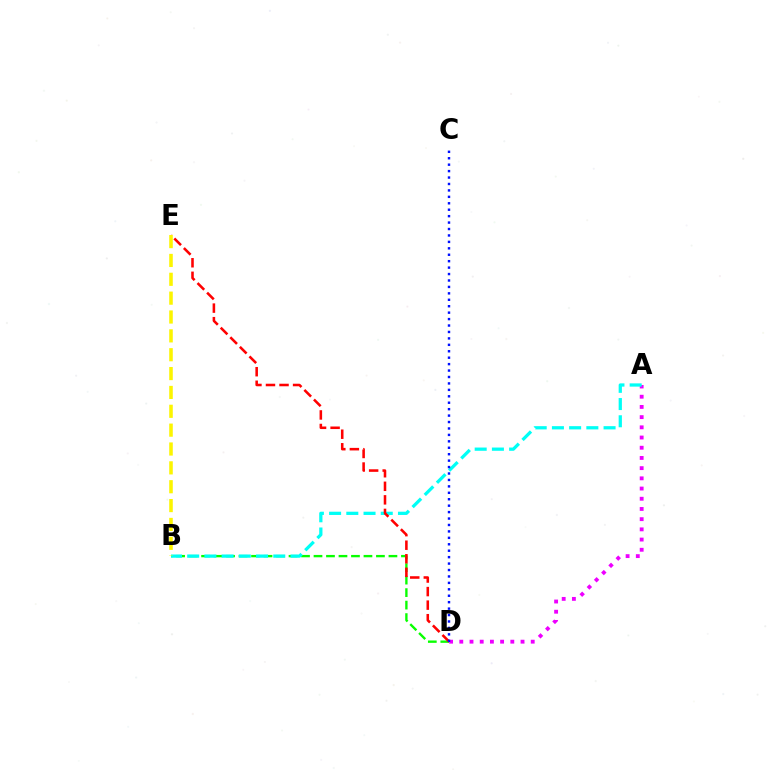{('B', 'D'): [{'color': '#08ff00', 'line_style': 'dashed', 'thickness': 1.7}], ('A', 'D'): [{'color': '#ee00ff', 'line_style': 'dotted', 'thickness': 2.77}], ('A', 'B'): [{'color': '#00fff6', 'line_style': 'dashed', 'thickness': 2.34}], ('D', 'E'): [{'color': '#ff0000', 'line_style': 'dashed', 'thickness': 1.84}], ('B', 'E'): [{'color': '#fcf500', 'line_style': 'dashed', 'thickness': 2.56}], ('C', 'D'): [{'color': '#0010ff', 'line_style': 'dotted', 'thickness': 1.75}]}